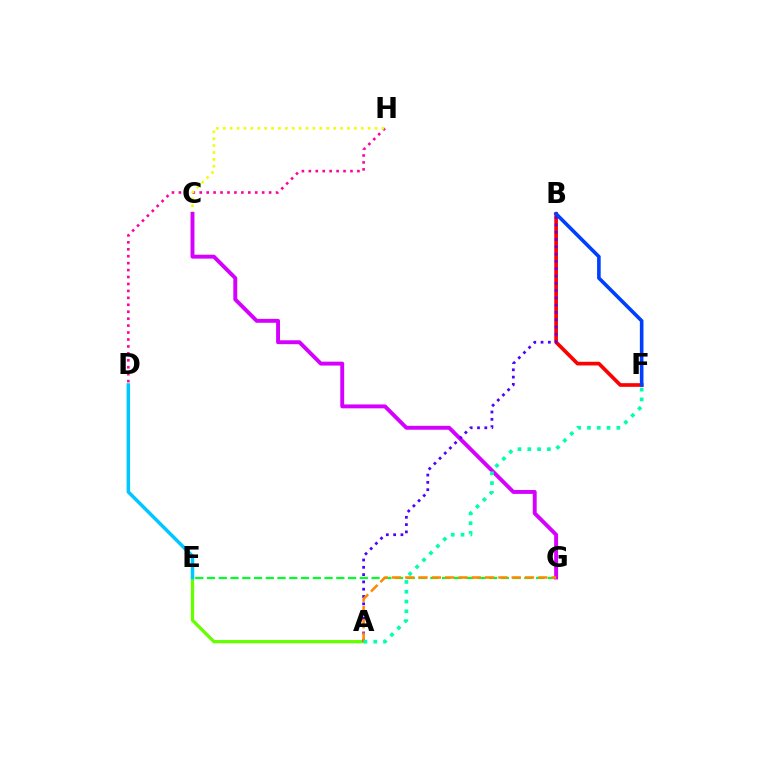{('B', 'F'): [{'color': '#ff0000', 'line_style': 'solid', 'thickness': 2.65}, {'color': '#003fff', 'line_style': 'solid', 'thickness': 2.59}], ('A', 'E'): [{'color': '#66ff00', 'line_style': 'solid', 'thickness': 2.36}], ('D', 'H'): [{'color': '#ff00a0', 'line_style': 'dotted', 'thickness': 1.89}], ('C', 'H'): [{'color': '#eeff00', 'line_style': 'dotted', 'thickness': 1.87}], ('E', 'G'): [{'color': '#00ff27', 'line_style': 'dashed', 'thickness': 1.6}], ('C', 'G'): [{'color': '#d600ff', 'line_style': 'solid', 'thickness': 2.81}], ('A', 'B'): [{'color': '#4f00ff', 'line_style': 'dotted', 'thickness': 1.98}], ('D', 'E'): [{'color': '#00c7ff', 'line_style': 'solid', 'thickness': 2.52}], ('A', 'G'): [{'color': '#ff8800', 'line_style': 'dashed', 'thickness': 1.81}], ('A', 'F'): [{'color': '#00ffaf', 'line_style': 'dotted', 'thickness': 2.66}]}